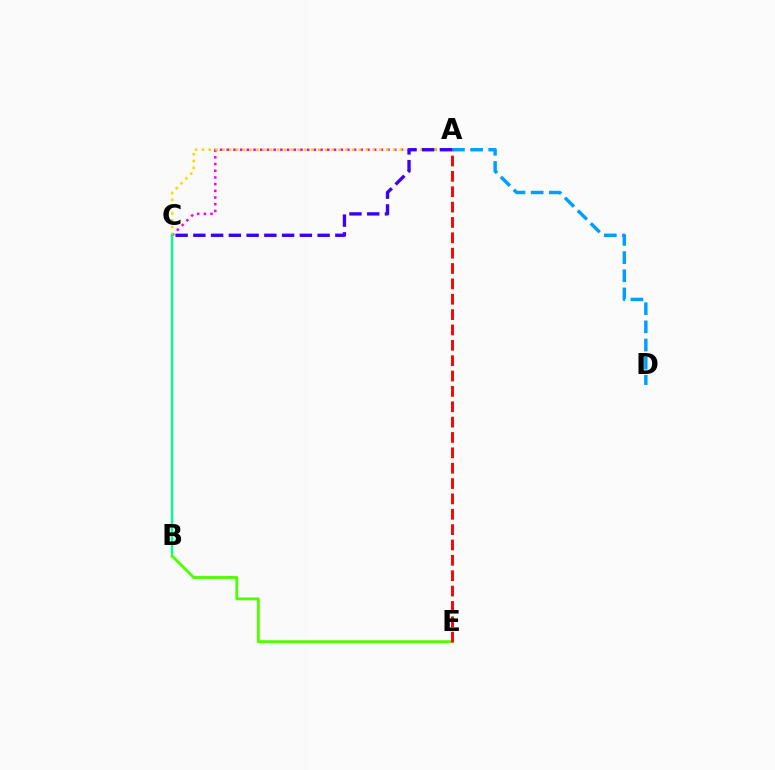{('A', 'C'): [{'color': '#ff00ed', 'line_style': 'dotted', 'thickness': 1.82}, {'color': '#ffd500', 'line_style': 'dotted', 'thickness': 1.85}, {'color': '#3700ff', 'line_style': 'dashed', 'thickness': 2.41}], ('A', 'D'): [{'color': '#009eff', 'line_style': 'dashed', 'thickness': 2.47}], ('B', 'C'): [{'color': '#00ff86', 'line_style': 'solid', 'thickness': 1.7}], ('B', 'E'): [{'color': '#4fff00', 'line_style': 'solid', 'thickness': 2.05}], ('A', 'E'): [{'color': '#ff0000', 'line_style': 'dashed', 'thickness': 2.09}]}